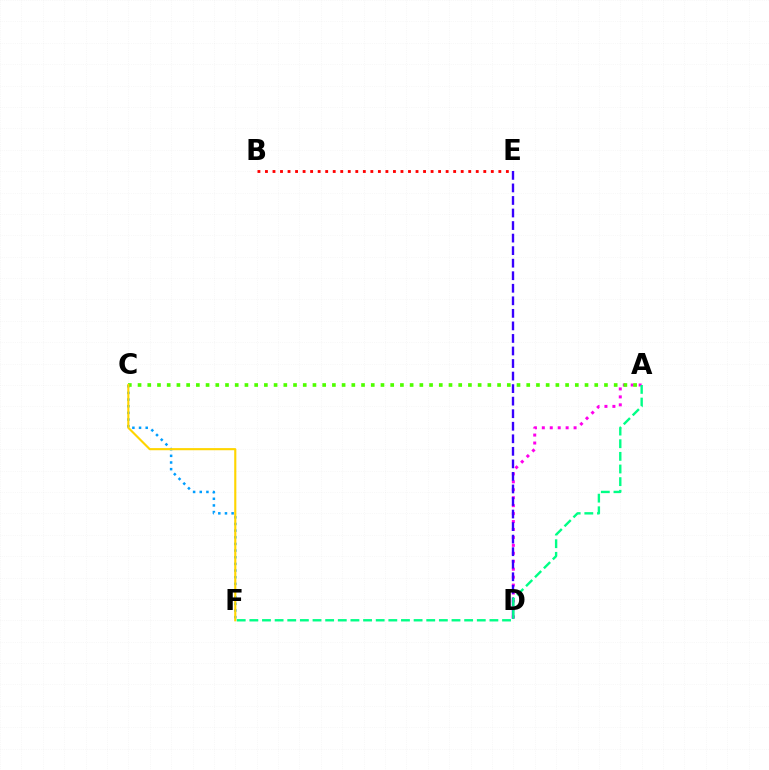{('C', 'F'): [{'color': '#009eff', 'line_style': 'dotted', 'thickness': 1.81}, {'color': '#ffd500', 'line_style': 'solid', 'thickness': 1.53}], ('B', 'E'): [{'color': '#ff0000', 'line_style': 'dotted', 'thickness': 2.05}], ('A', 'D'): [{'color': '#ff00ed', 'line_style': 'dotted', 'thickness': 2.16}], ('A', 'C'): [{'color': '#4fff00', 'line_style': 'dotted', 'thickness': 2.64}], ('D', 'E'): [{'color': '#3700ff', 'line_style': 'dashed', 'thickness': 1.7}], ('A', 'F'): [{'color': '#00ff86', 'line_style': 'dashed', 'thickness': 1.72}]}